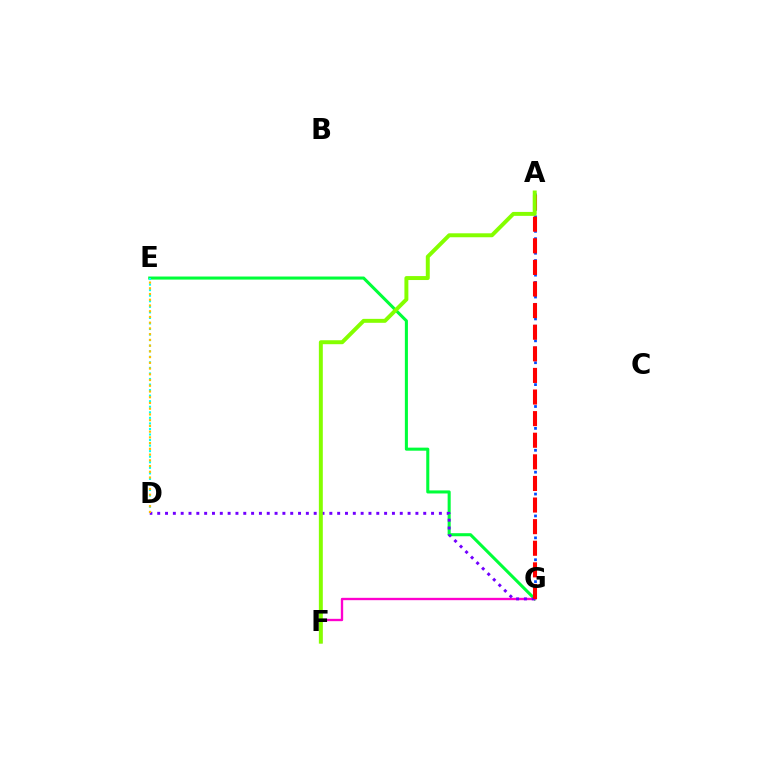{('E', 'G'): [{'color': '#00ff39', 'line_style': 'solid', 'thickness': 2.2}], ('A', 'G'): [{'color': '#004bff', 'line_style': 'dotted', 'thickness': 1.98}, {'color': '#ff0000', 'line_style': 'dashed', 'thickness': 2.93}], ('F', 'G'): [{'color': '#ff00cf', 'line_style': 'solid', 'thickness': 1.69}], ('D', 'G'): [{'color': '#7200ff', 'line_style': 'dotted', 'thickness': 2.13}], ('D', 'E'): [{'color': '#00fff6', 'line_style': 'dotted', 'thickness': 1.51}, {'color': '#ffbd00', 'line_style': 'dotted', 'thickness': 1.56}], ('A', 'F'): [{'color': '#84ff00', 'line_style': 'solid', 'thickness': 2.84}]}